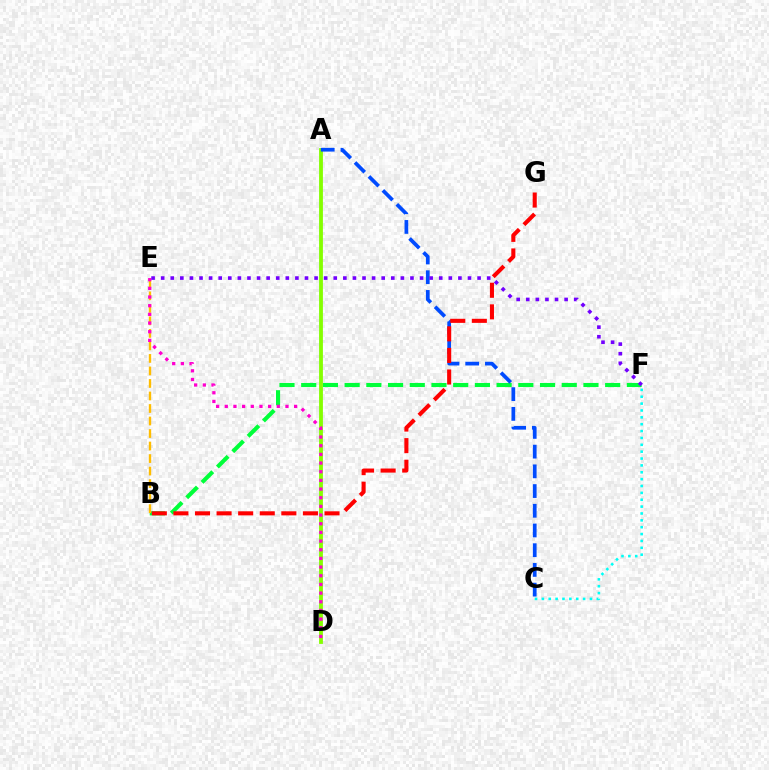{('B', 'F'): [{'color': '#00ff39', 'line_style': 'dashed', 'thickness': 2.95}], ('B', 'E'): [{'color': '#ffbd00', 'line_style': 'dashed', 'thickness': 1.7}], ('C', 'F'): [{'color': '#00fff6', 'line_style': 'dotted', 'thickness': 1.87}], ('A', 'D'): [{'color': '#84ff00', 'line_style': 'solid', 'thickness': 2.75}], ('D', 'E'): [{'color': '#ff00cf', 'line_style': 'dotted', 'thickness': 2.36}], ('A', 'C'): [{'color': '#004bff', 'line_style': 'dashed', 'thickness': 2.68}], ('B', 'G'): [{'color': '#ff0000', 'line_style': 'dashed', 'thickness': 2.93}], ('E', 'F'): [{'color': '#7200ff', 'line_style': 'dotted', 'thickness': 2.61}]}